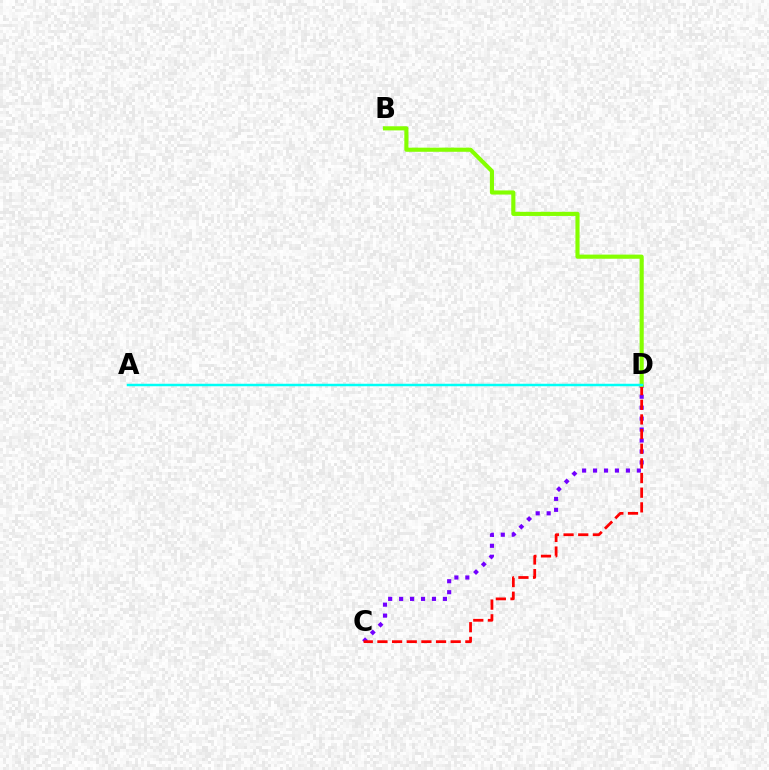{('C', 'D'): [{'color': '#7200ff', 'line_style': 'dotted', 'thickness': 2.97}, {'color': '#ff0000', 'line_style': 'dashed', 'thickness': 1.99}], ('B', 'D'): [{'color': '#84ff00', 'line_style': 'solid', 'thickness': 2.97}], ('A', 'D'): [{'color': '#00fff6', 'line_style': 'solid', 'thickness': 1.79}]}